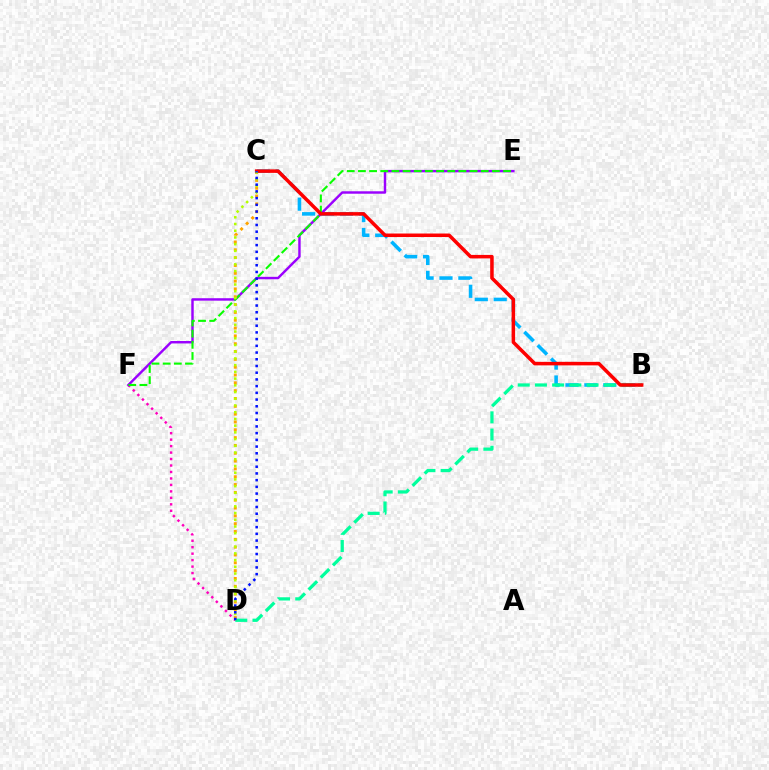{('B', 'C'): [{'color': '#00b5ff', 'line_style': 'dashed', 'thickness': 2.57}, {'color': '#ff0000', 'line_style': 'solid', 'thickness': 2.53}], ('D', 'F'): [{'color': '#ff00bd', 'line_style': 'dotted', 'thickness': 1.76}], ('B', 'D'): [{'color': '#00ff9d', 'line_style': 'dashed', 'thickness': 2.34}], ('E', 'F'): [{'color': '#9b00ff', 'line_style': 'solid', 'thickness': 1.76}, {'color': '#08ff00', 'line_style': 'dashed', 'thickness': 1.52}], ('C', 'D'): [{'color': '#ffa500', 'line_style': 'dotted', 'thickness': 2.13}, {'color': '#b3ff00', 'line_style': 'dotted', 'thickness': 1.83}, {'color': '#0010ff', 'line_style': 'dotted', 'thickness': 1.82}]}